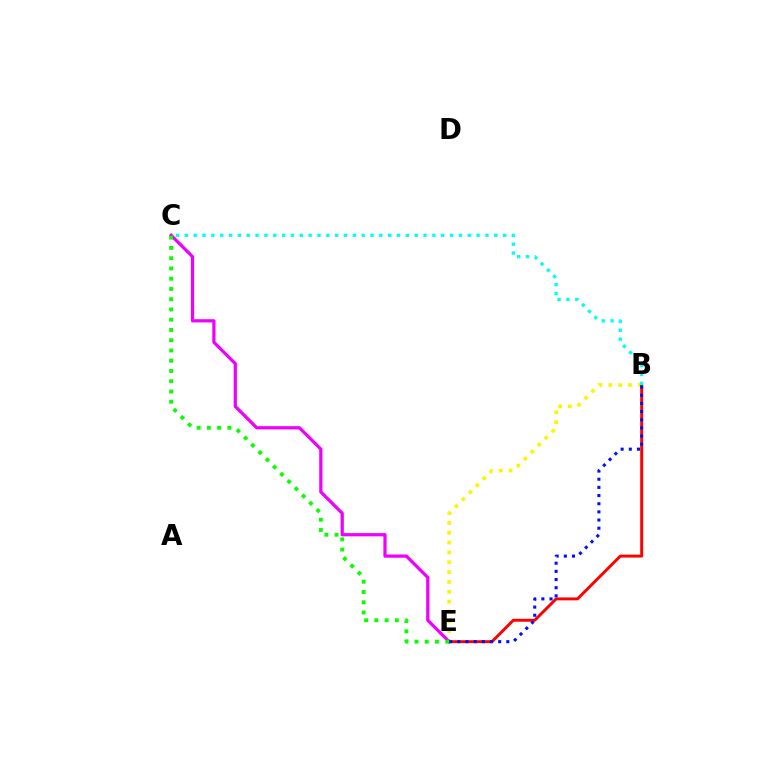{('B', 'E'): [{'color': '#fcf500', 'line_style': 'dotted', 'thickness': 2.68}, {'color': '#ff0000', 'line_style': 'solid', 'thickness': 2.11}, {'color': '#0010ff', 'line_style': 'dotted', 'thickness': 2.22}], ('C', 'E'): [{'color': '#ee00ff', 'line_style': 'solid', 'thickness': 2.33}, {'color': '#08ff00', 'line_style': 'dotted', 'thickness': 2.79}], ('B', 'C'): [{'color': '#00fff6', 'line_style': 'dotted', 'thickness': 2.4}]}